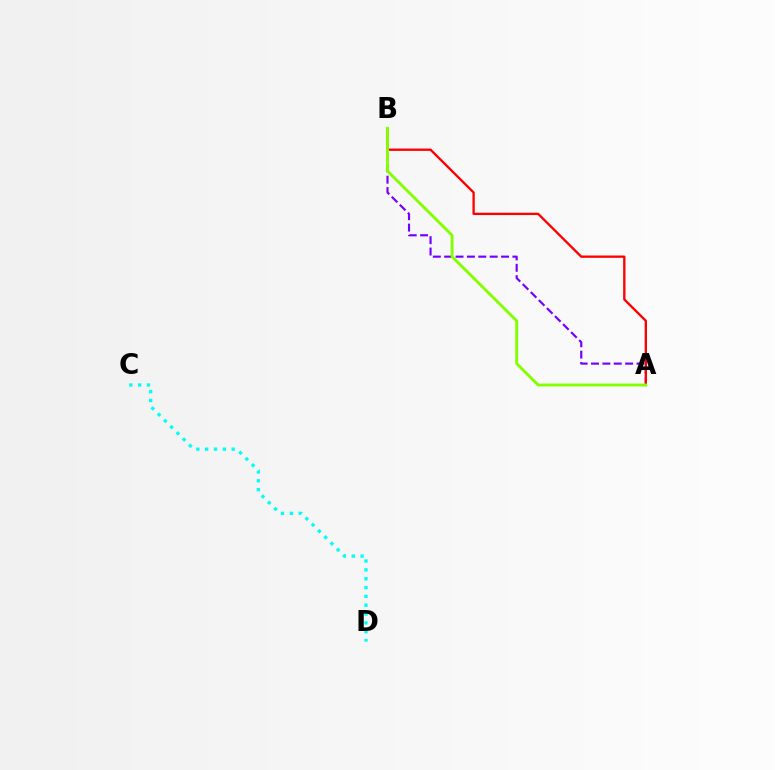{('A', 'B'): [{'color': '#7200ff', 'line_style': 'dashed', 'thickness': 1.54}, {'color': '#ff0000', 'line_style': 'solid', 'thickness': 1.68}, {'color': '#84ff00', 'line_style': 'solid', 'thickness': 2.08}], ('C', 'D'): [{'color': '#00fff6', 'line_style': 'dotted', 'thickness': 2.4}]}